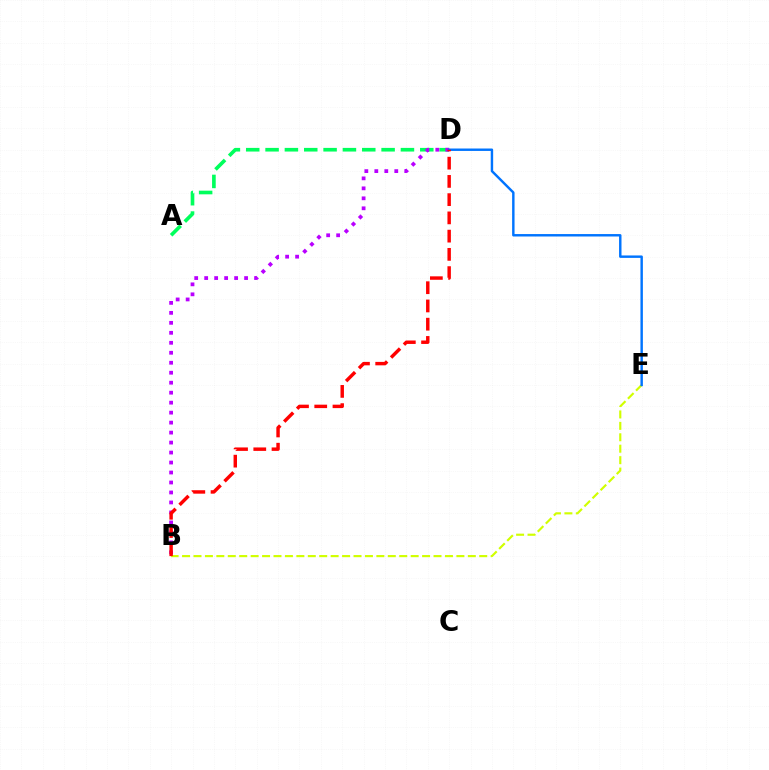{('B', 'E'): [{'color': '#d1ff00', 'line_style': 'dashed', 'thickness': 1.55}], ('A', 'D'): [{'color': '#00ff5c', 'line_style': 'dashed', 'thickness': 2.63}], ('B', 'D'): [{'color': '#b900ff', 'line_style': 'dotted', 'thickness': 2.71}, {'color': '#ff0000', 'line_style': 'dashed', 'thickness': 2.48}], ('D', 'E'): [{'color': '#0074ff', 'line_style': 'solid', 'thickness': 1.75}]}